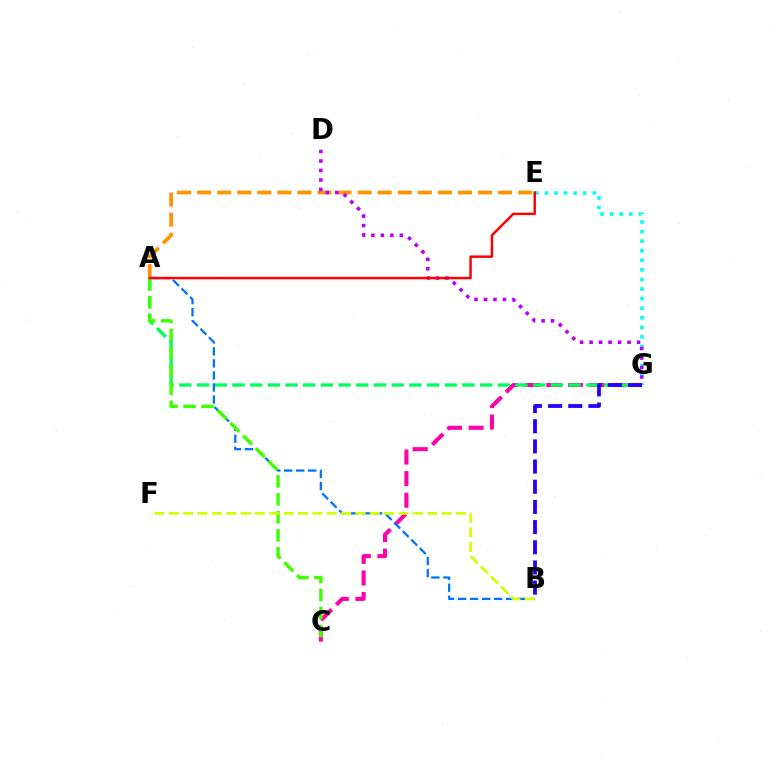{('A', 'E'): [{'color': '#ff9400', 'line_style': 'dashed', 'thickness': 2.73}, {'color': '#ff0000', 'line_style': 'solid', 'thickness': 1.78}], ('C', 'G'): [{'color': '#ff00ac', 'line_style': 'dashed', 'thickness': 2.93}], ('A', 'G'): [{'color': '#00ff5c', 'line_style': 'dashed', 'thickness': 2.4}], ('A', 'B'): [{'color': '#0074ff', 'line_style': 'dashed', 'thickness': 1.63}], ('A', 'C'): [{'color': '#3dff00', 'line_style': 'dashed', 'thickness': 2.44}], ('B', 'F'): [{'color': '#d1ff00', 'line_style': 'dashed', 'thickness': 1.95}], ('E', 'G'): [{'color': '#00fff6', 'line_style': 'dotted', 'thickness': 2.6}], ('D', 'G'): [{'color': '#b900ff', 'line_style': 'dotted', 'thickness': 2.58}], ('B', 'G'): [{'color': '#2500ff', 'line_style': 'dashed', 'thickness': 2.74}]}